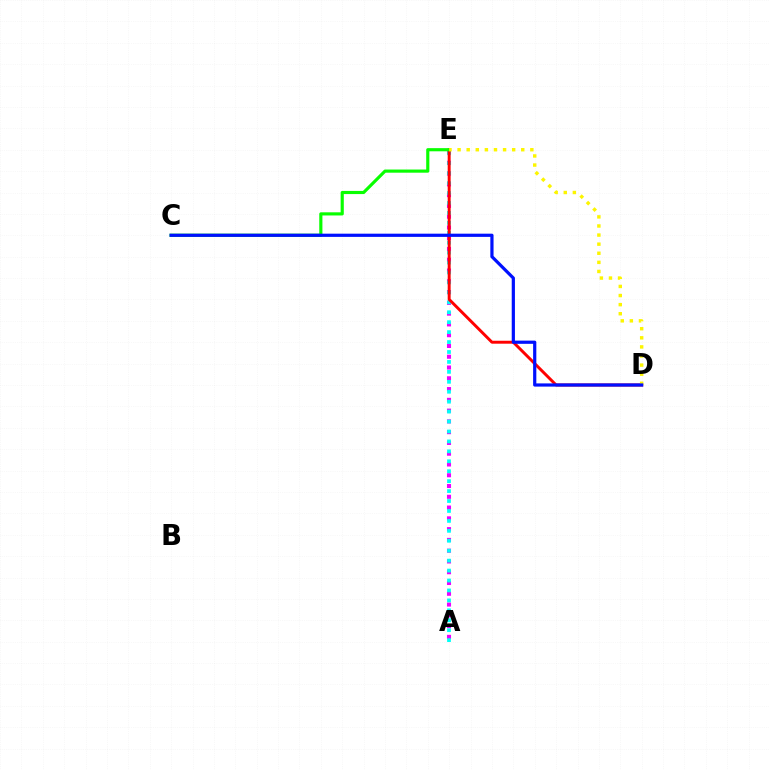{('A', 'E'): [{'color': '#ee00ff', 'line_style': 'dotted', 'thickness': 2.93}, {'color': '#00fff6', 'line_style': 'dotted', 'thickness': 2.7}], ('D', 'E'): [{'color': '#ff0000', 'line_style': 'solid', 'thickness': 2.12}, {'color': '#fcf500', 'line_style': 'dotted', 'thickness': 2.47}], ('C', 'E'): [{'color': '#08ff00', 'line_style': 'solid', 'thickness': 2.27}], ('C', 'D'): [{'color': '#0010ff', 'line_style': 'solid', 'thickness': 2.31}]}